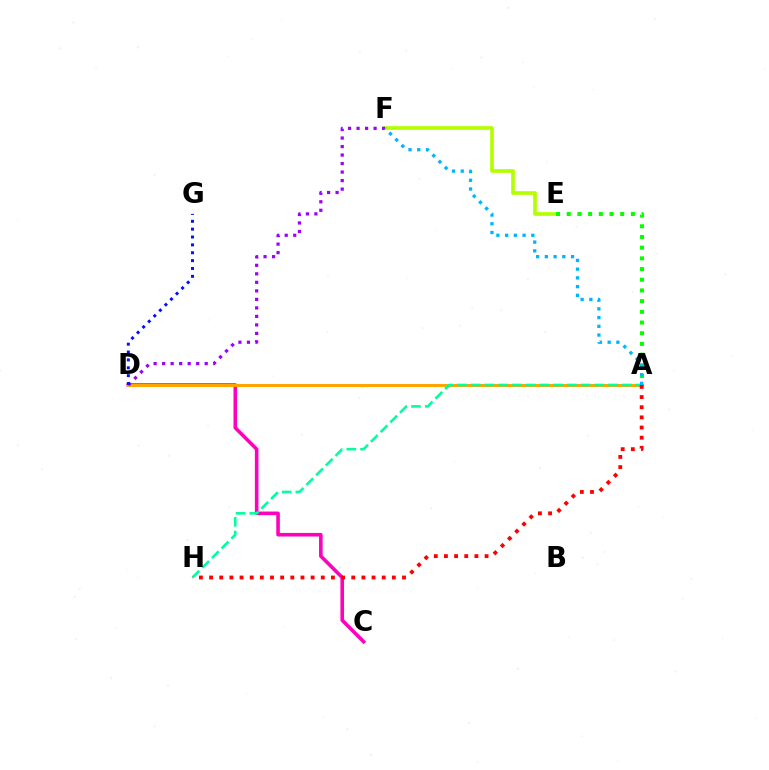{('C', 'D'): [{'color': '#ff00bd', 'line_style': 'solid', 'thickness': 2.58}], ('E', 'F'): [{'color': '#b3ff00', 'line_style': 'solid', 'thickness': 2.64}], ('A', 'E'): [{'color': '#08ff00', 'line_style': 'dotted', 'thickness': 2.91}], ('A', 'D'): [{'color': '#ffa500', 'line_style': 'solid', 'thickness': 2.21}], ('D', 'F'): [{'color': '#9b00ff', 'line_style': 'dotted', 'thickness': 2.31}], ('A', 'H'): [{'color': '#00ff9d', 'line_style': 'dashed', 'thickness': 1.87}, {'color': '#ff0000', 'line_style': 'dotted', 'thickness': 2.76}], ('D', 'G'): [{'color': '#0010ff', 'line_style': 'dotted', 'thickness': 2.14}], ('A', 'F'): [{'color': '#00b5ff', 'line_style': 'dotted', 'thickness': 2.37}]}